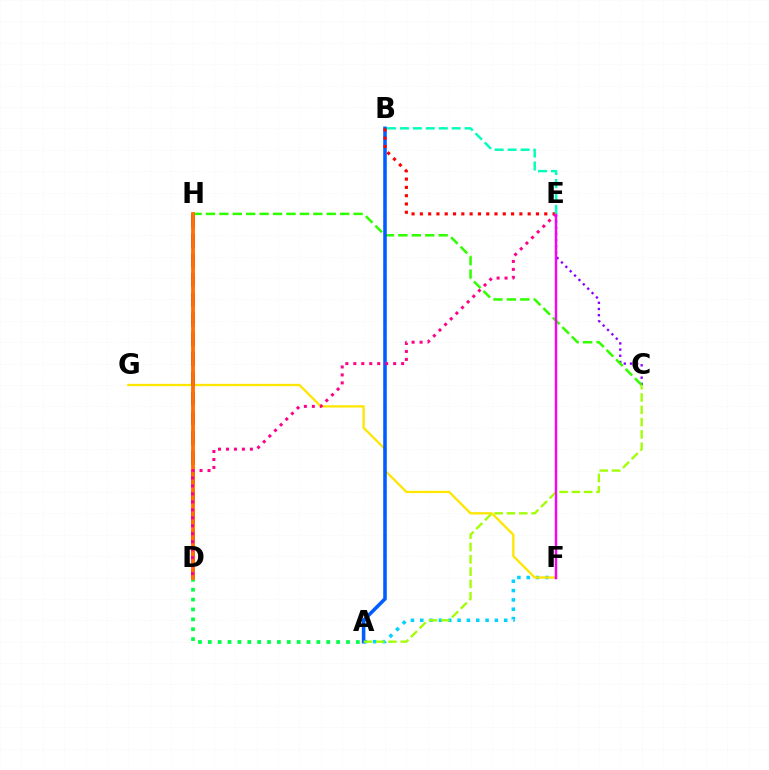{('A', 'F'): [{'color': '#00d3ff', 'line_style': 'dotted', 'thickness': 2.53}], ('F', 'G'): [{'color': '#ffe600', 'line_style': 'solid', 'thickness': 1.65}], ('C', 'E'): [{'color': '#8a00ff', 'line_style': 'dotted', 'thickness': 1.68}], ('A', 'D'): [{'color': '#00ff45', 'line_style': 'dotted', 'thickness': 2.68}], ('D', 'H'): [{'color': '#1900ff', 'line_style': 'dashed', 'thickness': 2.68}, {'color': '#ff7000', 'line_style': 'solid', 'thickness': 2.74}], ('C', 'H'): [{'color': '#31ff00', 'line_style': 'dashed', 'thickness': 1.82}], ('A', 'B'): [{'color': '#005dff', 'line_style': 'solid', 'thickness': 2.56}], ('B', 'E'): [{'color': '#ff0000', 'line_style': 'dotted', 'thickness': 2.25}, {'color': '#00ffbb', 'line_style': 'dashed', 'thickness': 1.76}], ('A', 'C'): [{'color': '#a2ff00', 'line_style': 'dashed', 'thickness': 1.67}], ('D', 'E'): [{'color': '#ff0088', 'line_style': 'dotted', 'thickness': 2.17}], ('E', 'F'): [{'color': '#fa00f9', 'line_style': 'solid', 'thickness': 1.72}]}